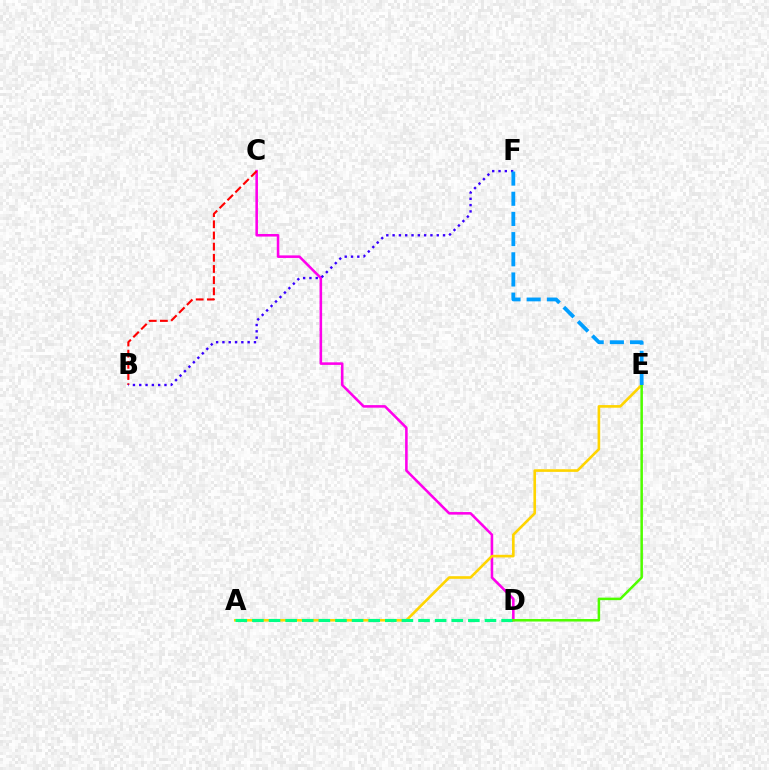{('C', 'D'): [{'color': '#ff00ed', 'line_style': 'solid', 'thickness': 1.85}], ('B', 'C'): [{'color': '#ff0000', 'line_style': 'dashed', 'thickness': 1.52}], ('B', 'F'): [{'color': '#3700ff', 'line_style': 'dotted', 'thickness': 1.71}], ('A', 'E'): [{'color': '#ffd500', 'line_style': 'solid', 'thickness': 1.89}], ('A', 'D'): [{'color': '#00ff86', 'line_style': 'dashed', 'thickness': 2.26}], ('D', 'E'): [{'color': '#4fff00', 'line_style': 'solid', 'thickness': 1.81}], ('E', 'F'): [{'color': '#009eff', 'line_style': 'dashed', 'thickness': 2.74}]}